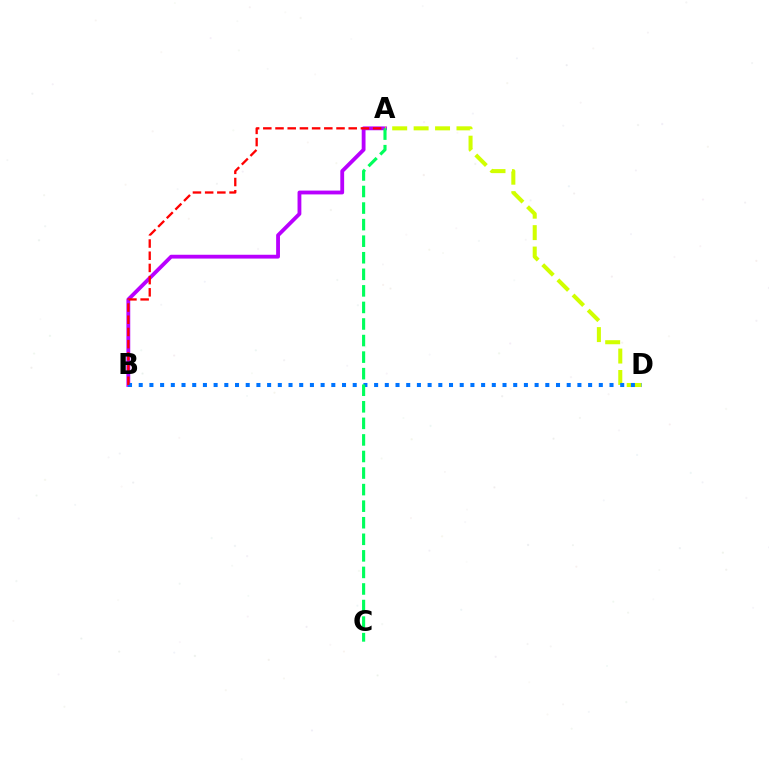{('A', 'B'): [{'color': '#b900ff', 'line_style': 'solid', 'thickness': 2.75}, {'color': '#ff0000', 'line_style': 'dashed', 'thickness': 1.66}], ('A', 'D'): [{'color': '#d1ff00', 'line_style': 'dashed', 'thickness': 2.91}], ('B', 'D'): [{'color': '#0074ff', 'line_style': 'dotted', 'thickness': 2.91}], ('A', 'C'): [{'color': '#00ff5c', 'line_style': 'dashed', 'thickness': 2.25}]}